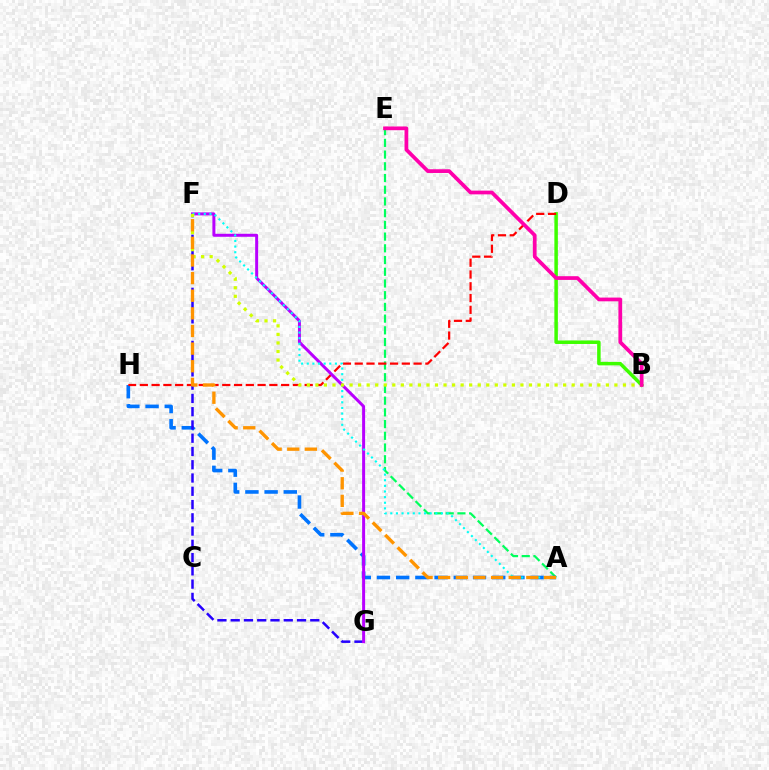{('A', 'E'): [{'color': '#00ff5c', 'line_style': 'dashed', 'thickness': 1.59}], ('B', 'D'): [{'color': '#3dff00', 'line_style': 'solid', 'thickness': 2.52}], ('A', 'H'): [{'color': '#0074ff', 'line_style': 'dashed', 'thickness': 2.61}], ('F', 'G'): [{'color': '#2500ff', 'line_style': 'dashed', 'thickness': 1.8}, {'color': '#b900ff', 'line_style': 'solid', 'thickness': 2.15}], ('D', 'H'): [{'color': '#ff0000', 'line_style': 'dashed', 'thickness': 1.6}], ('A', 'F'): [{'color': '#00fff6', 'line_style': 'dotted', 'thickness': 1.53}, {'color': '#ff9400', 'line_style': 'dashed', 'thickness': 2.39}], ('B', 'F'): [{'color': '#d1ff00', 'line_style': 'dotted', 'thickness': 2.32}], ('B', 'E'): [{'color': '#ff00ac', 'line_style': 'solid', 'thickness': 2.68}]}